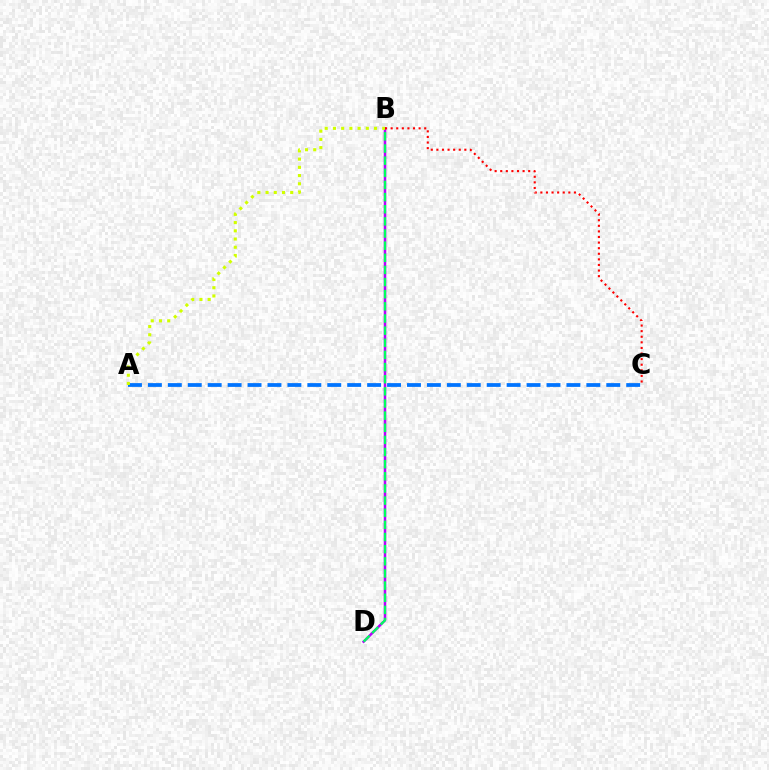{('B', 'D'): [{'color': '#b900ff', 'line_style': 'solid', 'thickness': 1.81}, {'color': '#00ff5c', 'line_style': 'dashed', 'thickness': 1.65}], ('A', 'C'): [{'color': '#0074ff', 'line_style': 'dashed', 'thickness': 2.71}], ('B', 'C'): [{'color': '#ff0000', 'line_style': 'dotted', 'thickness': 1.52}], ('A', 'B'): [{'color': '#d1ff00', 'line_style': 'dotted', 'thickness': 2.23}]}